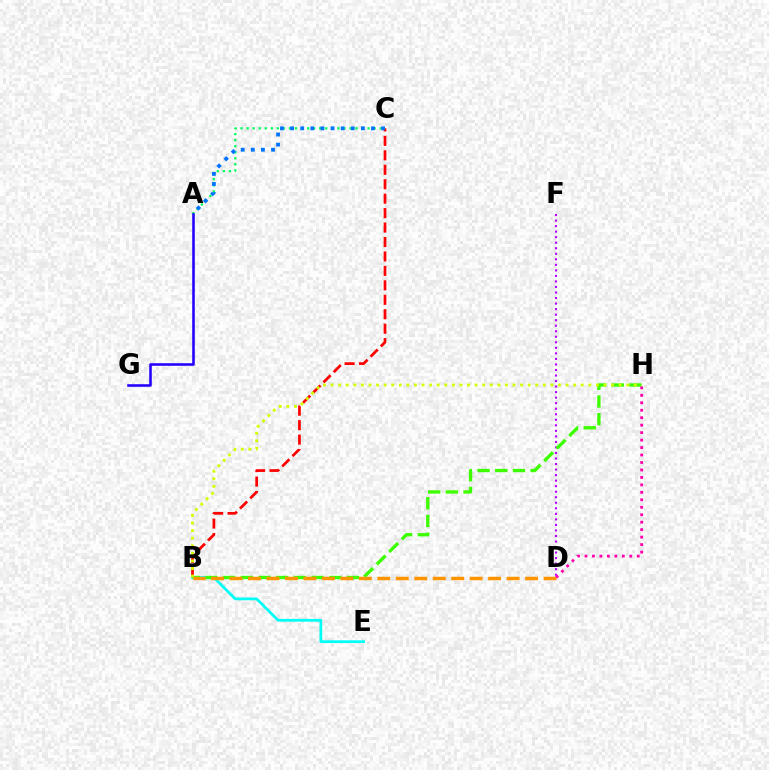{('A', 'C'): [{'color': '#00ff5c', 'line_style': 'dotted', 'thickness': 1.64}, {'color': '#0074ff', 'line_style': 'dotted', 'thickness': 2.75}], ('B', 'C'): [{'color': '#ff0000', 'line_style': 'dashed', 'thickness': 1.96}], ('B', 'E'): [{'color': '#00fff6', 'line_style': 'solid', 'thickness': 1.96}], ('A', 'G'): [{'color': '#2500ff', 'line_style': 'solid', 'thickness': 1.85}], ('D', 'F'): [{'color': '#b900ff', 'line_style': 'dotted', 'thickness': 1.5}], ('B', 'H'): [{'color': '#3dff00', 'line_style': 'dashed', 'thickness': 2.4}, {'color': '#d1ff00', 'line_style': 'dotted', 'thickness': 2.06}], ('B', 'D'): [{'color': '#ff9400', 'line_style': 'dashed', 'thickness': 2.51}], ('D', 'H'): [{'color': '#ff00ac', 'line_style': 'dotted', 'thickness': 2.03}]}